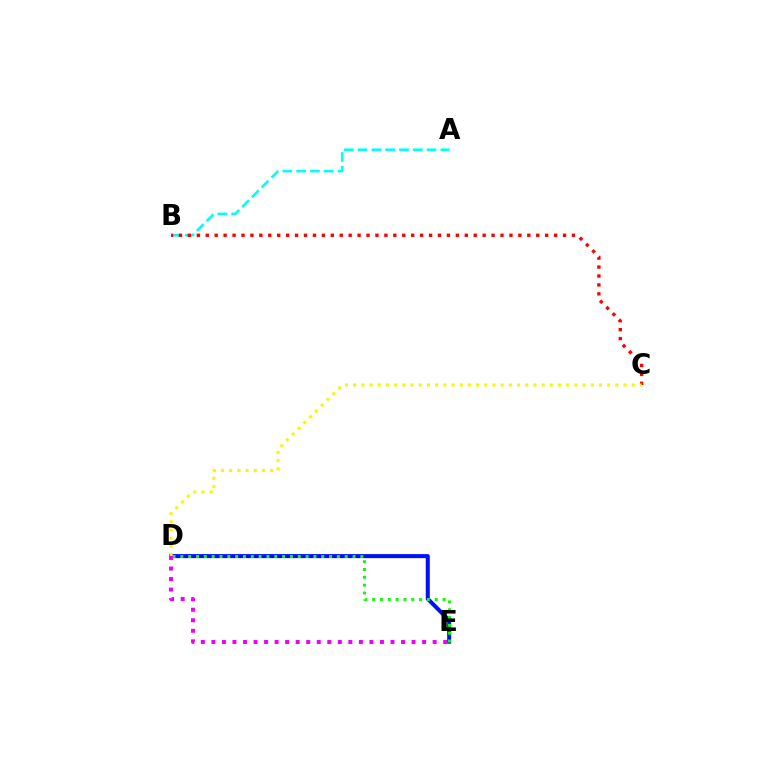{('A', 'B'): [{'color': '#00fff6', 'line_style': 'dashed', 'thickness': 1.87}], ('B', 'C'): [{'color': '#ff0000', 'line_style': 'dotted', 'thickness': 2.43}], ('D', 'E'): [{'color': '#0010ff', 'line_style': 'solid', 'thickness': 2.9}, {'color': '#08ff00', 'line_style': 'dotted', 'thickness': 2.13}, {'color': '#ee00ff', 'line_style': 'dotted', 'thickness': 2.86}], ('C', 'D'): [{'color': '#fcf500', 'line_style': 'dotted', 'thickness': 2.23}]}